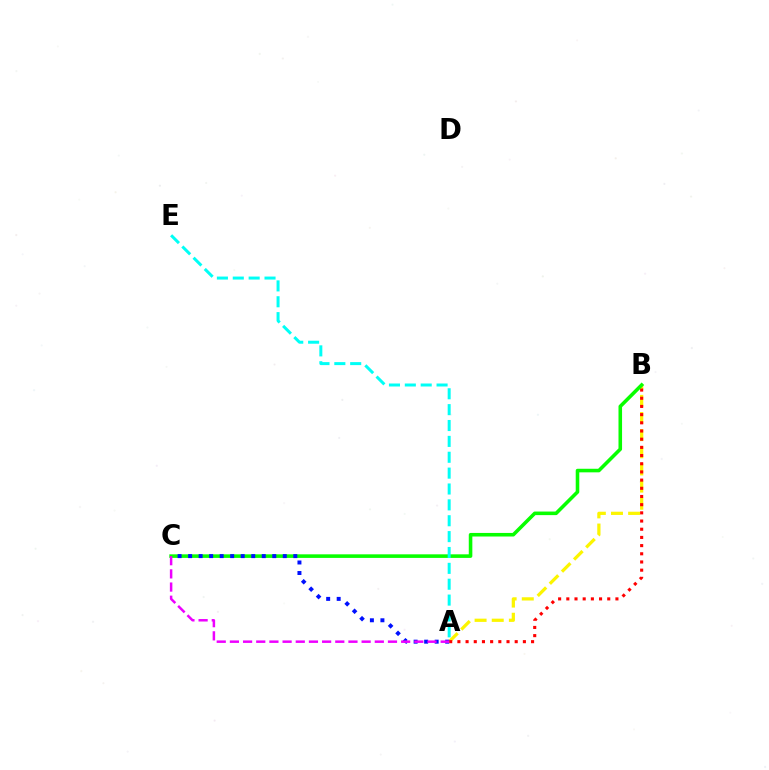{('A', 'B'): [{'color': '#fcf500', 'line_style': 'dashed', 'thickness': 2.33}, {'color': '#ff0000', 'line_style': 'dotted', 'thickness': 2.22}], ('B', 'C'): [{'color': '#08ff00', 'line_style': 'solid', 'thickness': 2.57}], ('A', 'C'): [{'color': '#0010ff', 'line_style': 'dotted', 'thickness': 2.86}, {'color': '#ee00ff', 'line_style': 'dashed', 'thickness': 1.79}], ('A', 'E'): [{'color': '#00fff6', 'line_style': 'dashed', 'thickness': 2.16}]}